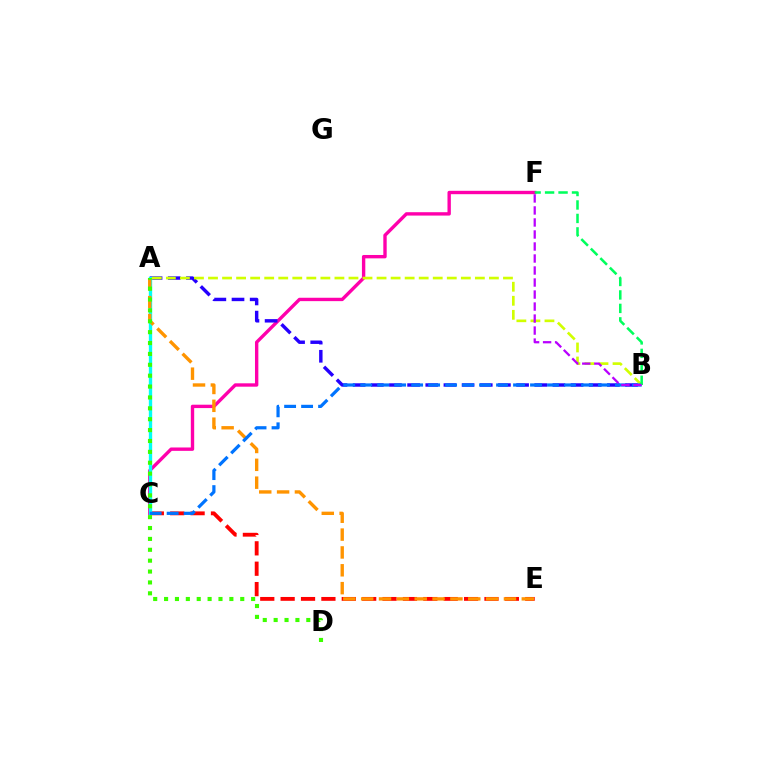{('C', 'F'): [{'color': '#ff00ac', 'line_style': 'solid', 'thickness': 2.43}], ('C', 'E'): [{'color': '#ff0000', 'line_style': 'dashed', 'thickness': 2.77}], ('A', 'B'): [{'color': '#2500ff', 'line_style': 'dashed', 'thickness': 2.47}, {'color': '#d1ff00', 'line_style': 'dashed', 'thickness': 1.91}], ('A', 'C'): [{'color': '#00fff6', 'line_style': 'solid', 'thickness': 2.41}], ('A', 'E'): [{'color': '#ff9400', 'line_style': 'dashed', 'thickness': 2.42}], ('A', 'D'): [{'color': '#3dff00', 'line_style': 'dotted', 'thickness': 2.96}], ('B', 'C'): [{'color': '#0074ff', 'line_style': 'dashed', 'thickness': 2.31}], ('B', 'F'): [{'color': '#00ff5c', 'line_style': 'dashed', 'thickness': 1.83}, {'color': '#b900ff', 'line_style': 'dashed', 'thickness': 1.63}]}